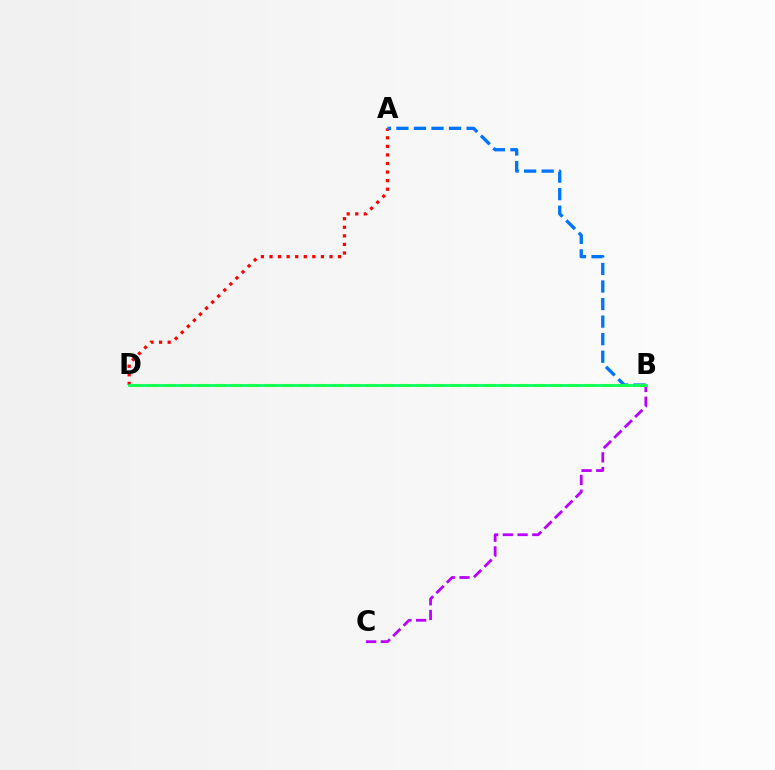{('B', 'C'): [{'color': '#b900ff', 'line_style': 'dashed', 'thickness': 2.0}], ('A', 'D'): [{'color': '#ff0000', 'line_style': 'dotted', 'thickness': 2.33}], ('A', 'B'): [{'color': '#0074ff', 'line_style': 'dashed', 'thickness': 2.38}], ('B', 'D'): [{'color': '#d1ff00', 'line_style': 'dashed', 'thickness': 2.29}, {'color': '#00ff5c', 'line_style': 'solid', 'thickness': 1.94}]}